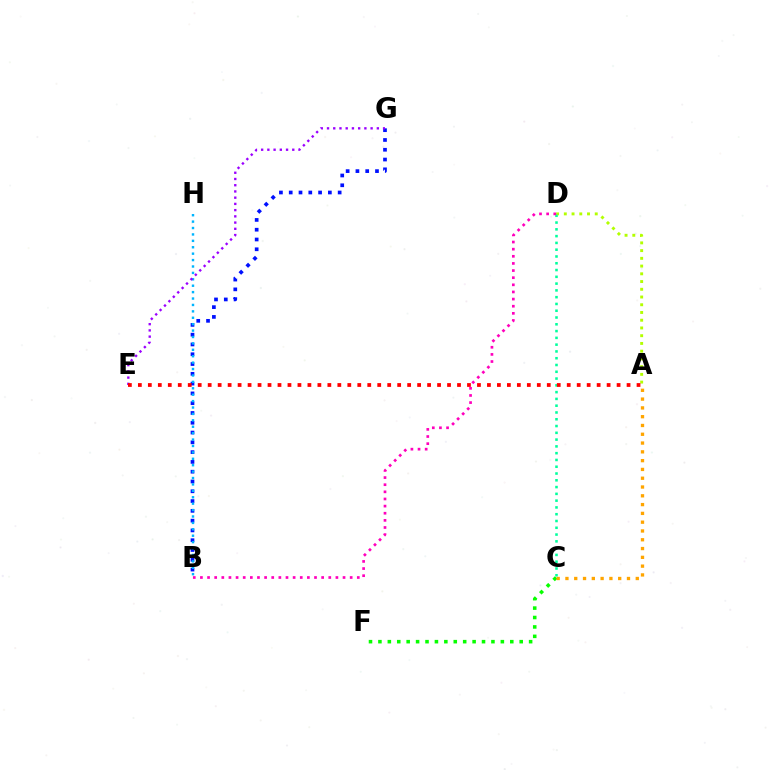{('B', 'G'): [{'color': '#0010ff', 'line_style': 'dotted', 'thickness': 2.66}], ('C', 'F'): [{'color': '#08ff00', 'line_style': 'dotted', 'thickness': 2.56}], ('A', 'D'): [{'color': '#b3ff00', 'line_style': 'dotted', 'thickness': 2.1}], ('C', 'D'): [{'color': '#00ff9d', 'line_style': 'dotted', 'thickness': 1.84}], ('B', 'H'): [{'color': '#00b5ff', 'line_style': 'dotted', 'thickness': 1.74}], ('E', 'G'): [{'color': '#9b00ff', 'line_style': 'dotted', 'thickness': 1.69}], ('A', 'E'): [{'color': '#ff0000', 'line_style': 'dotted', 'thickness': 2.71}], ('A', 'C'): [{'color': '#ffa500', 'line_style': 'dotted', 'thickness': 2.39}], ('B', 'D'): [{'color': '#ff00bd', 'line_style': 'dotted', 'thickness': 1.94}]}